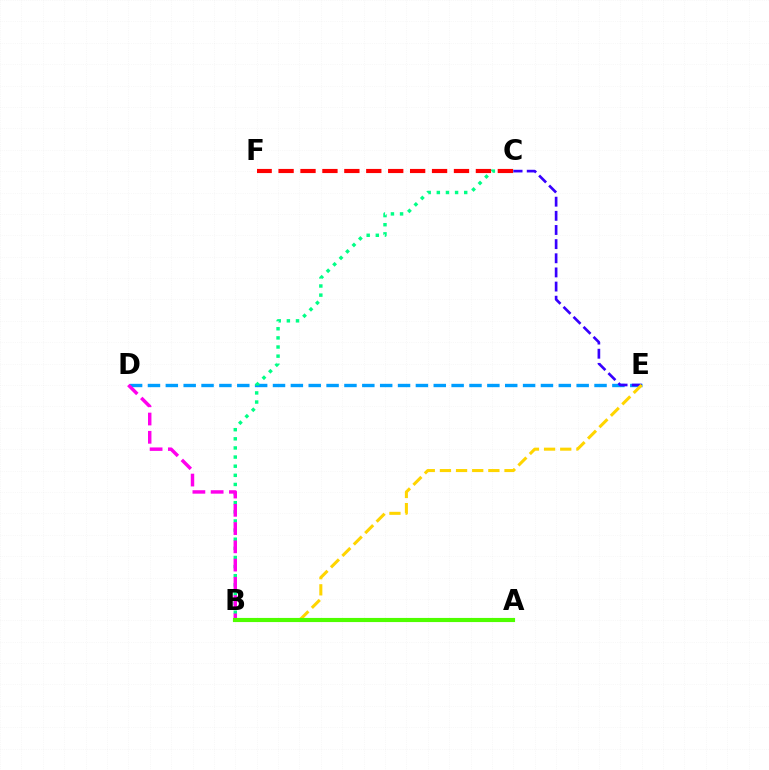{('D', 'E'): [{'color': '#009eff', 'line_style': 'dashed', 'thickness': 2.43}], ('B', 'C'): [{'color': '#00ff86', 'line_style': 'dotted', 'thickness': 2.48}], ('B', 'D'): [{'color': '#ff00ed', 'line_style': 'dashed', 'thickness': 2.48}], ('C', 'E'): [{'color': '#3700ff', 'line_style': 'dashed', 'thickness': 1.92}], ('B', 'E'): [{'color': '#ffd500', 'line_style': 'dashed', 'thickness': 2.19}], ('C', 'F'): [{'color': '#ff0000', 'line_style': 'dashed', 'thickness': 2.98}], ('A', 'B'): [{'color': '#4fff00', 'line_style': 'solid', 'thickness': 2.97}]}